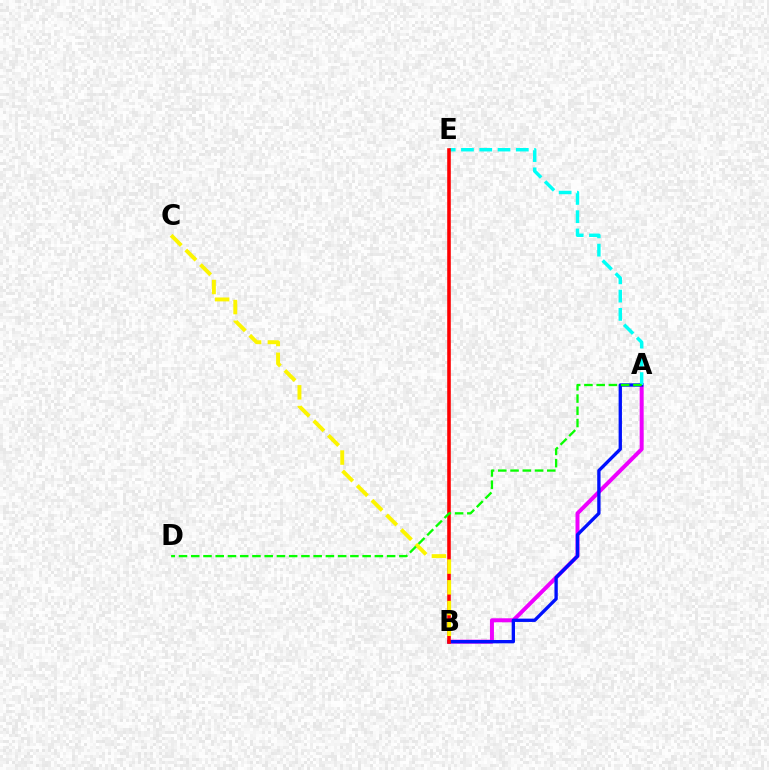{('A', 'B'): [{'color': '#ee00ff', 'line_style': 'solid', 'thickness': 2.87}, {'color': '#0010ff', 'line_style': 'solid', 'thickness': 2.4}], ('A', 'E'): [{'color': '#00fff6', 'line_style': 'dashed', 'thickness': 2.48}], ('B', 'E'): [{'color': '#ff0000', 'line_style': 'solid', 'thickness': 2.58}], ('B', 'C'): [{'color': '#fcf500', 'line_style': 'dashed', 'thickness': 2.82}], ('A', 'D'): [{'color': '#08ff00', 'line_style': 'dashed', 'thickness': 1.66}]}